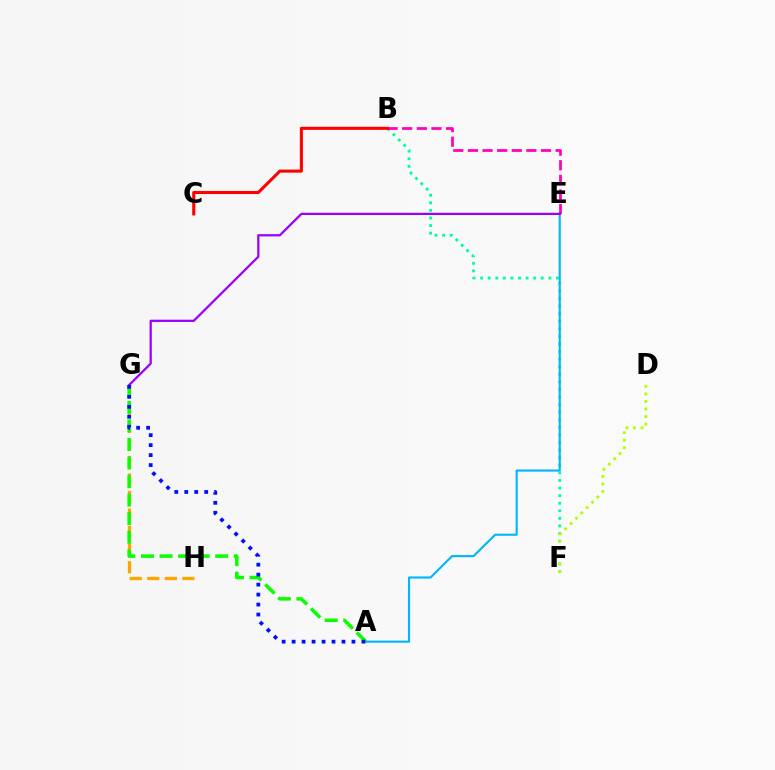{('B', 'F'): [{'color': '#00ff9d', 'line_style': 'dotted', 'thickness': 2.06}], ('A', 'E'): [{'color': '#00b5ff', 'line_style': 'solid', 'thickness': 1.53}], ('D', 'F'): [{'color': '#b3ff00', 'line_style': 'dotted', 'thickness': 2.05}], ('B', 'E'): [{'color': '#ff00bd', 'line_style': 'dashed', 'thickness': 1.99}], ('G', 'H'): [{'color': '#ffa500', 'line_style': 'dashed', 'thickness': 2.38}], ('B', 'C'): [{'color': '#ff0000', 'line_style': 'solid', 'thickness': 2.22}], ('A', 'G'): [{'color': '#08ff00', 'line_style': 'dashed', 'thickness': 2.52}, {'color': '#0010ff', 'line_style': 'dotted', 'thickness': 2.71}], ('E', 'G'): [{'color': '#9b00ff', 'line_style': 'solid', 'thickness': 1.62}]}